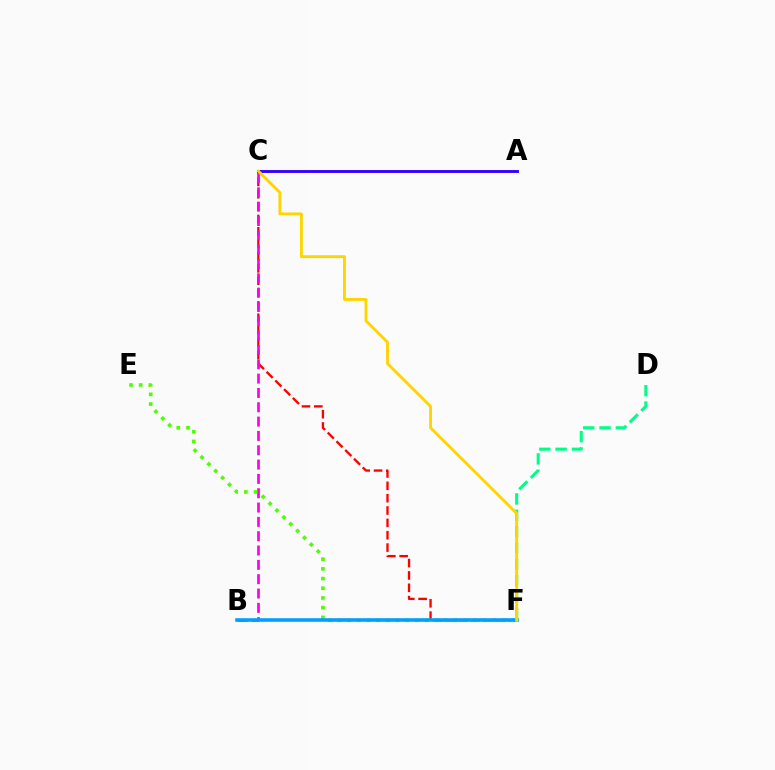{('C', 'F'): [{'color': '#ff0000', 'line_style': 'dashed', 'thickness': 1.68}, {'color': '#ffd500', 'line_style': 'solid', 'thickness': 2.06}], ('B', 'C'): [{'color': '#ff00ed', 'line_style': 'dashed', 'thickness': 1.95}], ('A', 'C'): [{'color': '#3700ff', 'line_style': 'solid', 'thickness': 2.09}], ('E', 'F'): [{'color': '#4fff00', 'line_style': 'dotted', 'thickness': 2.63}], ('B', 'F'): [{'color': '#009eff', 'line_style': 'solid', 'thickness': 2.57}], ('D', 'F'): [{'color': '#00ff86', 'line_style': 'dashed', 'thickness': 2.22}]}